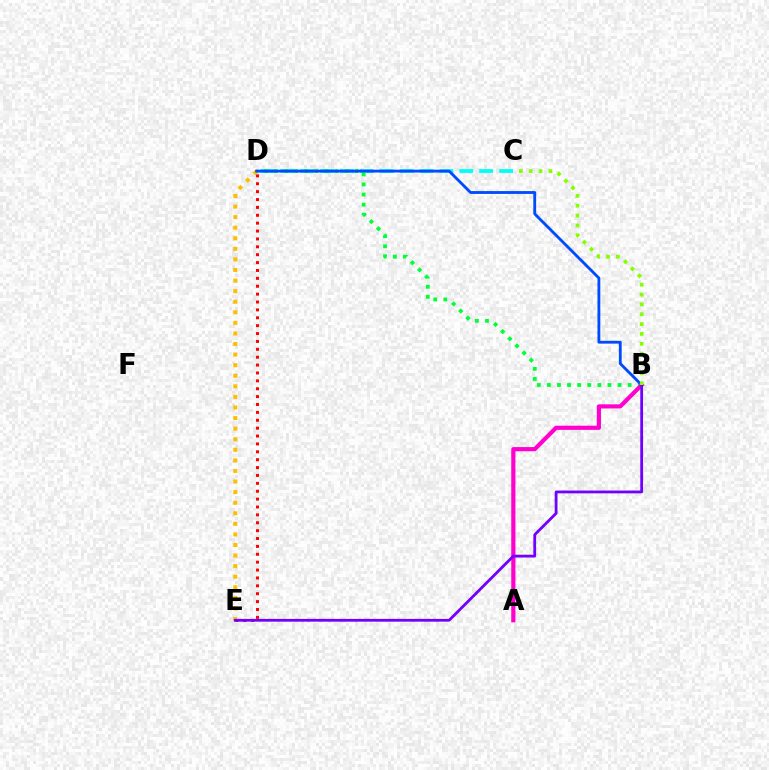{('D', 'E'): [{'color': '#ff0000', 'line_style': 'dotted', 'thickness': 2.14}, {'color': '#ffbd00', 'line_style': 'dotted', 'thickness': 2.87}], ('C', 'D'): [{'color': '#00fff6', 'line_style': 'dashed', 'thickness': 2.7}], ('B', 'D'): [{'color': '#00ff39', 'line_style': 'dotted', 'thickness': 2.74}, {'color': '#004bff', 'line_style': 'solid', 'thickness': 2.04}], ('A', 'B'): [{'color': '#ff00cf', 'line_style': 'solid', 'thickness': 3.0}], ('B', 'E'): [{'color': '#7200ff', 'line_style': 'solid', 'thickness': 2.02}], ('B', 'C'): [{'color': '#84ff00', 'line_style': 'dotted', 'thickness': 2.67}]}